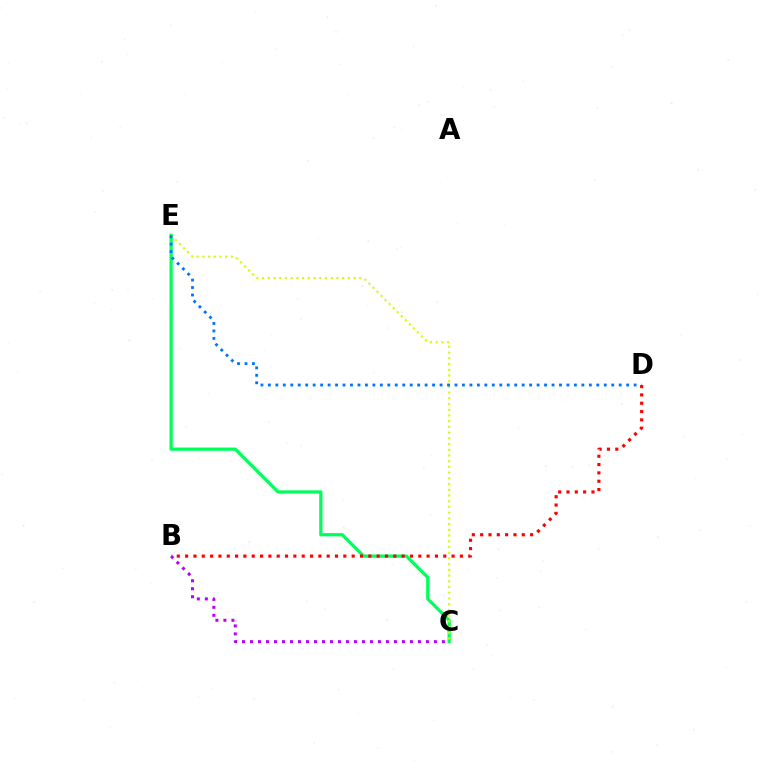{('C', 'E'): [{'color': '#00ff5c', 'line_style': 'solid', 'thickness': 2.34}, {'color': '#d1ff00', 'line_style': 'dotted', 'thickness': 1.55}], ('B', 'D'): [{'color': '#ff0000', 'line_style': 'dotted', 'thickness': 2.26}], ('B', 'C'): [{'color': '#b900ff', 'line_style': 'dotted', 'thickness': 2.17}], ('D', 'E'): [{'color': '#0074ff', 'line_style': 'dotted', 'thickness': 2.03}]}